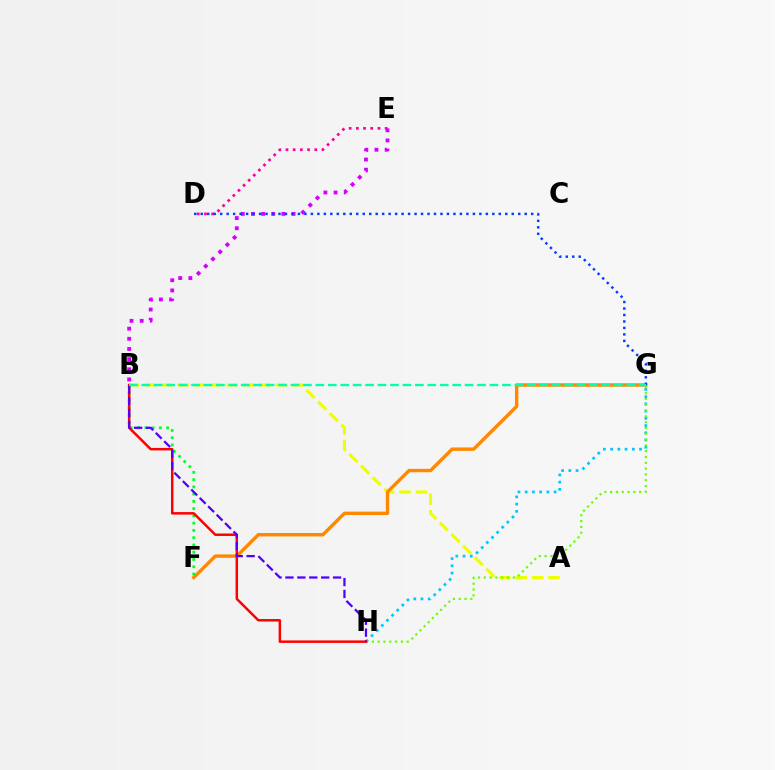{('A', 'B'): [{'color': '#eeff00', 'line_style': 'dashed', 'thickness': 2.23}], ('G', 'H'): [{'color': '#00c7ff', 'line_style': 'dotted', 'thickness': 1.96}, {'color': '#66ff00', 'line_style': 'dotted', 'thickness': 1.58}], ('D', 'E'): [{'color': '#ff00a0', 'line_style': 'dotted', 'thickness': 1.96}], ('F', 'G'): [{'color': '#ff8800', 'line_style': 'solid', 'thickness': 2.45}], ('B', 'F'): [{'color': '#00ff27', 'line_style': 'dotted', 'thickness': 1.97}], ('B', 'H'): [{'color': '#ff0000', 'line_style': 'solid', 'thickness': 1.79}, {'color': '#4f00ff', 'line_style': 'dashed', 'thickness': 1.62}], ('B', 'E'): [{'color': '#d600ff', 'line_style': 'dotted', 'thickness': 2.76}], ('D', 'G'): [{'color': '#003fff', 'line_style': 'dotted', 'thickness': 1.76}], ('B', 'G'): [{'color': '#00ffaf', 'line_style': 'dashed', 'thickness': 1.69}]}